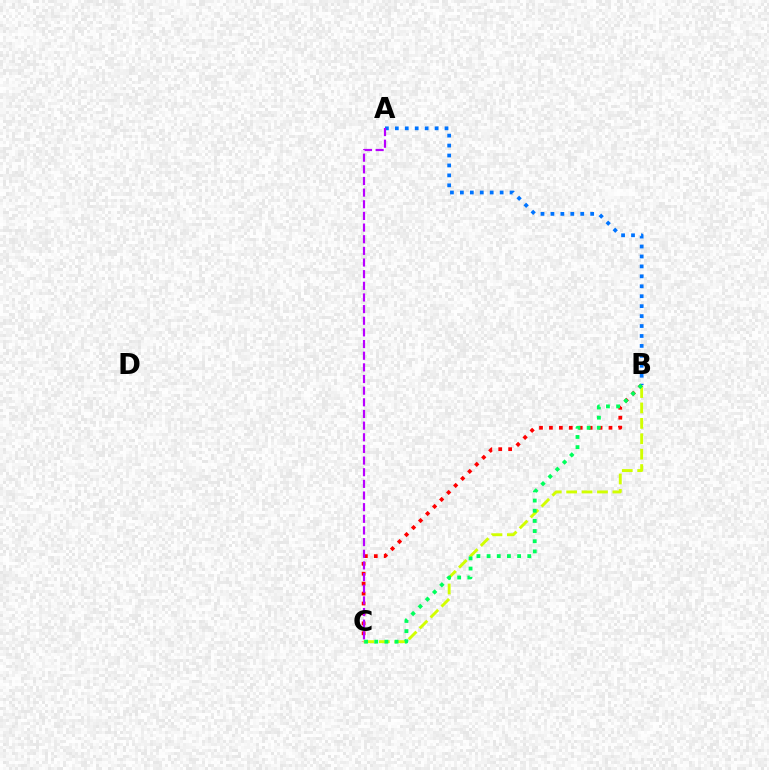{('B', 'C'): [{'color': '#ff0000', 'line_style': 'dotted', 'thickness': 2.7}, {'color': '#d1ff00', 'line_style': 'dashed', 'thickness': 2.09}, {'color': '#00ff5c', 'line_style': 'dotted', 'thickness': 2.76}], ('A', 'B'): [{'color': '#0074ff', 'line_style': 'dotted', 'thickness': 2.7}], ('A', 'C'): [{'color': '#b900ff', 'line_style': 'dashed', 'thickness': 1.58}]}